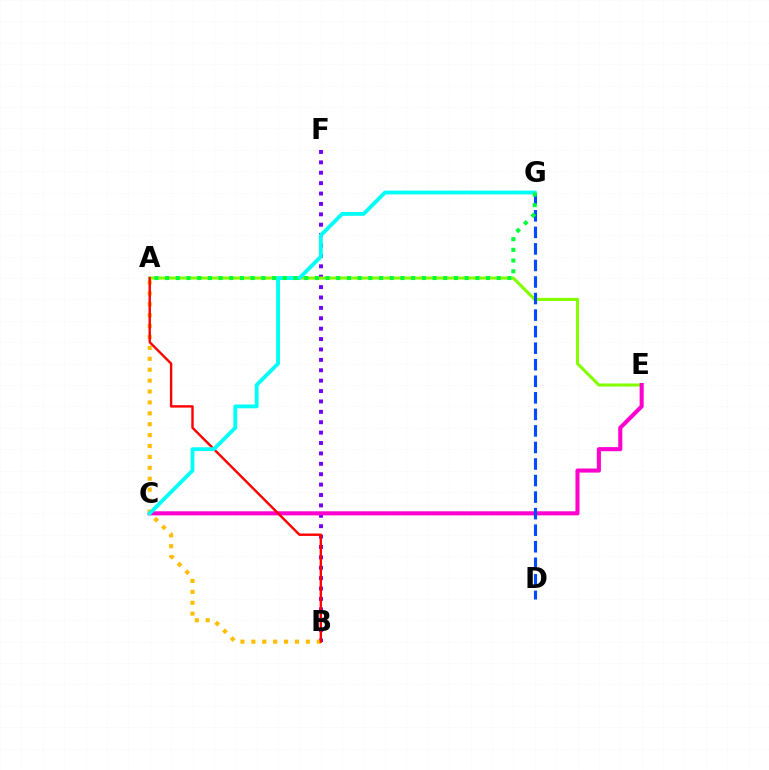{('B', 'F'): [{'color': '#7200ff', 'line_style': 'dotted', 'thickness': 2.82}], ('A', 'E'): [{'color': '#84ff00', 'line_style': 'solid', 'thickness': 2.22}], ('C', 'E'): [{'color': '#ff00cf', 'line_style': 'solid', 'thickness': 2.94}], ('A', 'B'): [{'color': '#ffbd00', 'line_style': 'dotted', 'thickness': 2.96}, {'color': '#ff0000', 'line_style': 'solid', 'thickness': 1.73}], ('D', 'G'): [{'color': '#004bff', 'line_style': 'dashed', 'thickness': 2.25}], ('C', 'G'): [{'color': '#00fff6', 'line_style': 'solid', 'thickness': 2.76}], ('A', 'G'): [{'color': '#00ff39', 'line_style': 'dotted', 'thickness': 2.91}]}